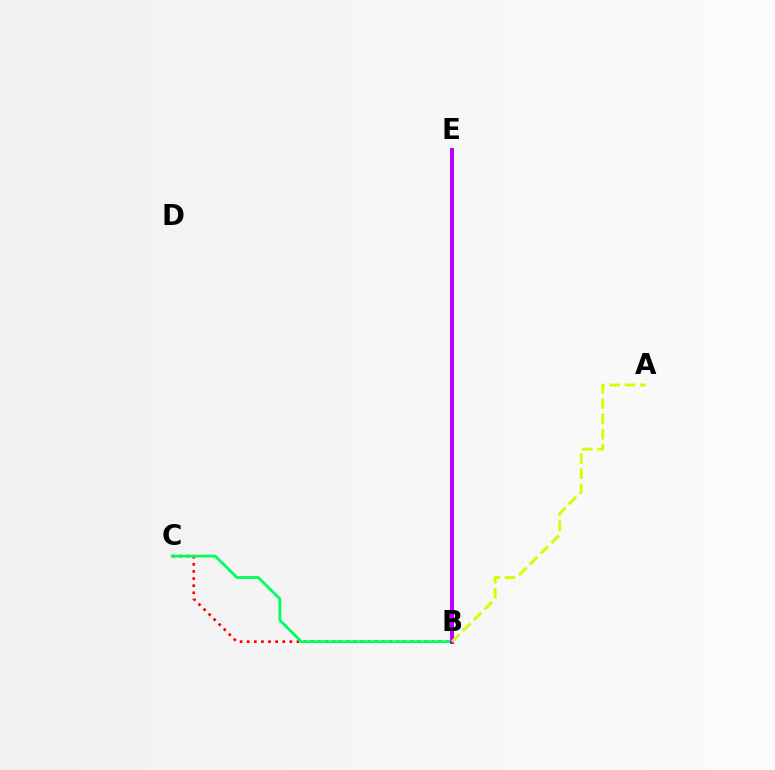{('B', 'C'): [{'color': '#ff0000', 'line_style': 'dotted', 'thickness': 1.93}, {'color': '#00ff5c', 'line_style': 'solid', 'thickness': 2.01}], ('B', 'E'): [{'color': '#0074ff', 'line_style': 'solid', 'thickness': 2.76}, {'color': '#b900ff', 'line_style': 'solid', 'thickness': 2.9}], ('A', 'B'): [{'color': '#d1ff00', 'line_style': 'dashed', 'thickness': 2.07}]}